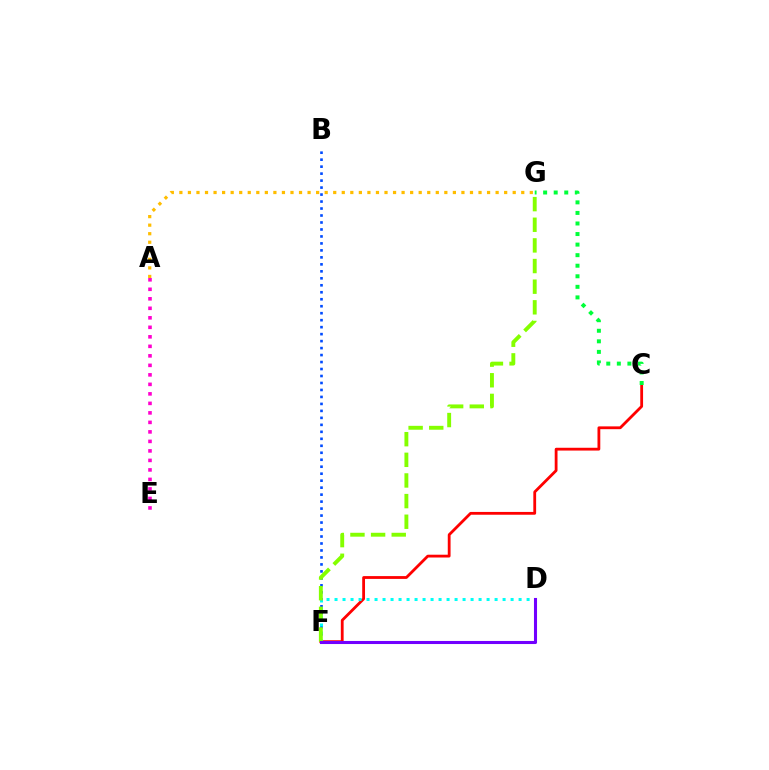{('A', 'E'): [{'color': '#ff00cf', 'line_style': 'dotted', 'thickness': 2.58}], ('C', 'F'): [{'color': '#ff0000', 'line_style': 'solid', 'thickness': 2.02}], ('B', 'F'): [{'color': '#004bff', 'line_style': 'dotted', 'thickness': 1.9}], ('D', 'F'): [{'color': '#00fff6', 'line_style': 'dotted', 'thickness': 2.17}, {'color': '#7200ff', 'line_style': 'solid', 'thickness': 2.21}], ('F', 'G'): [{'color': '#84ff00', 'line_style': 'dashed', 'thickness': 2.8}], ('A', 'G'): [{'color': '#ffbd00', 'line_style': 'dotted', 'thickness': 2.32}], ('C', 'G'): [{'color': '#00ff39', 'line_style': 'dotted', 'thickness': 2.87}]}